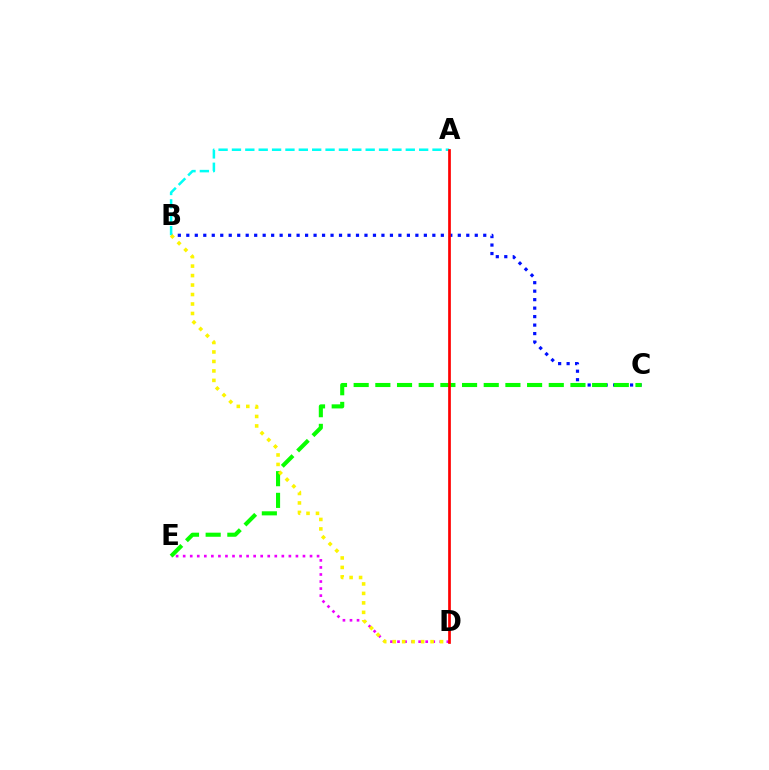{('D', 'E'): [{'color': '#ee00ff', 'line_style': 'dotted', 'thickness': 1.91}], ('B', 'C'): [{'color': '#0010ff', 'line_style': 'dotted', 'thickness': 2.31}], ('A', 'B'): [{'color': '#00fff6', 'line_style': 'dashed', 'thickness': 1.82}], ('C', 'E'): [{'color': '#08ff00', 'line_style': 'dashed', 'thickness': 2.94}], ('B', 'D'): [{'color': '#fcf500', 'line_style': 'dotted', 'thickness': 2.57}], ('A', 'D'): [{'color': '#ff0000', 'line_style': 'solid', 'thickness': 1.94}]}